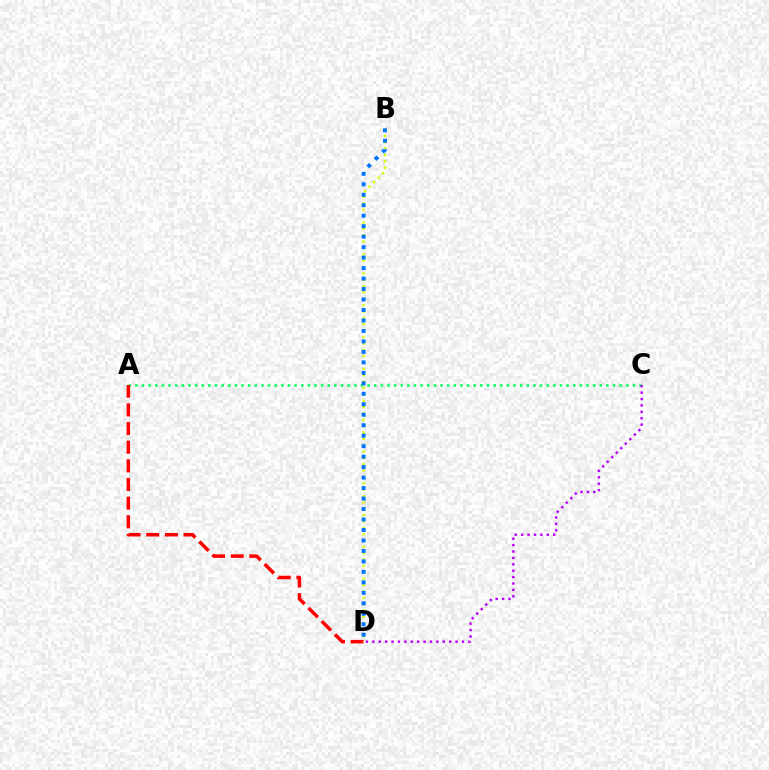{('A', 'C'): [{'color': '#00ff5c', 'line_style': 'dotted', 'thickness': 1.8}], ('C', 'D'): [{'color': '#b900ff', 'line_style': 'dotted', 'thickness': 1.74}], ('A', 'D'): [{'color': '#ff0000', 'line_style': 'dashed', 'thickness': 2.53}], ('B', 'D'): [{'color': '#d1ff00', 'line_style': 'dotted', 'thickness': 1.73}, {'color': '#0074ff', 'line_style': 'dotted', 'thickness': 2.85}]}